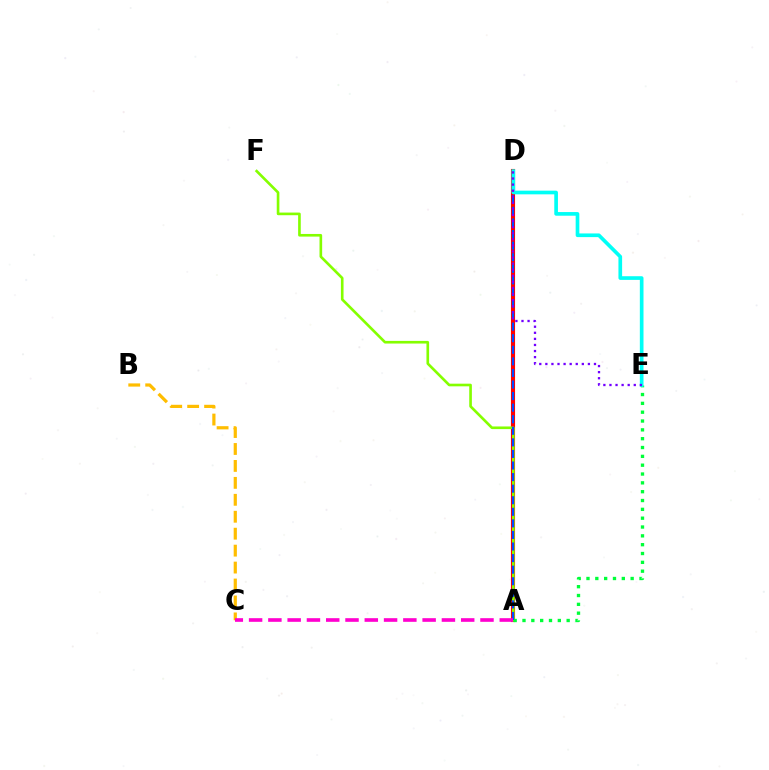{('A', 'D'): [{'color': '#ff0000', 'line_style': 'solid', 'thickness': 2.97}, {'color': '#004bff', 'line_style': 'dashed', 'thickness': 1.57}], ('A', 'F'): [{'color': '#84ff00', 'line_style': 'solid', 'thickness': 1.9}], ('B', 'C'): [{'color': '#ffbd00', 'line_style': 'dashed', 'thickness': 2.3}], ('A', 'E'): [{'color': '#00ff39', 'line_style': 'dotted', 'thickness': 2.4}], ('A', 'C'): [{'color': '#ff00cf', 'line_style': 'dashed', 'thickness': 2.62}], ('D', 'E'): [{'color': '#00fff6', 'line_style': 'solid', 'thickness': 2.64}, {'color': '#7200ff', 'line_style': 'dotted', 'thickness': 1.65}]}